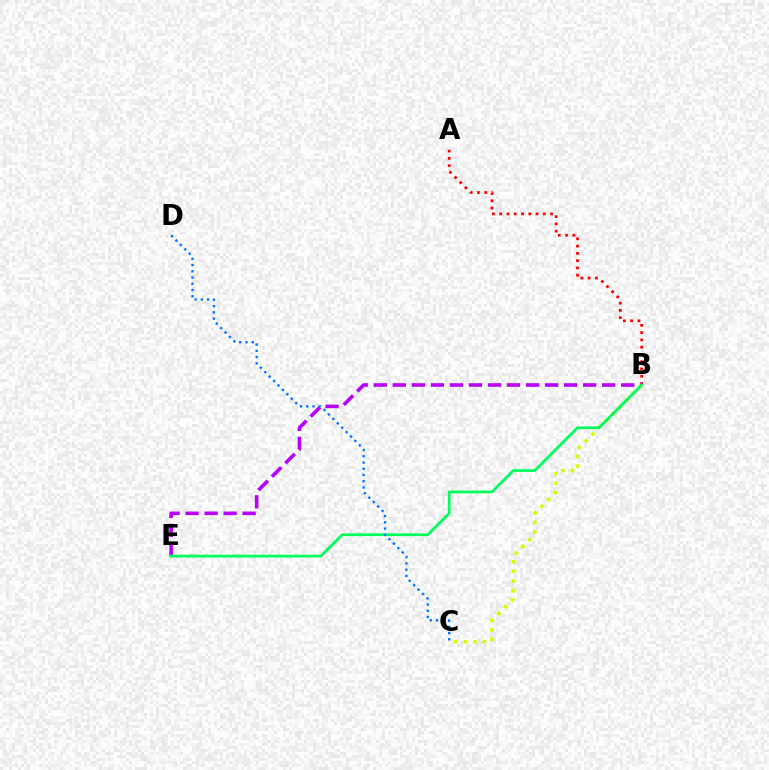{('A', 'B'): [{'color': '#ff0000', 'line_style': 'dotted', 'thickness': 1.98}], ('B', 'C'): [{'color': '#d1ff00', 'line_style': 'dotted', 'thickness': 2.61}], ('B', 'E'): [{'color': '#b900ff', 'line_style': 'dashed', 'thickness': 2.59}, {'color': '#00ff5c', 'line_style': 'solid', 'thickness': 1.99}], ('C', 'D'): [{'color': '#0074ff', 'line_style': 'dotted', 'thickness': 1.7}]}